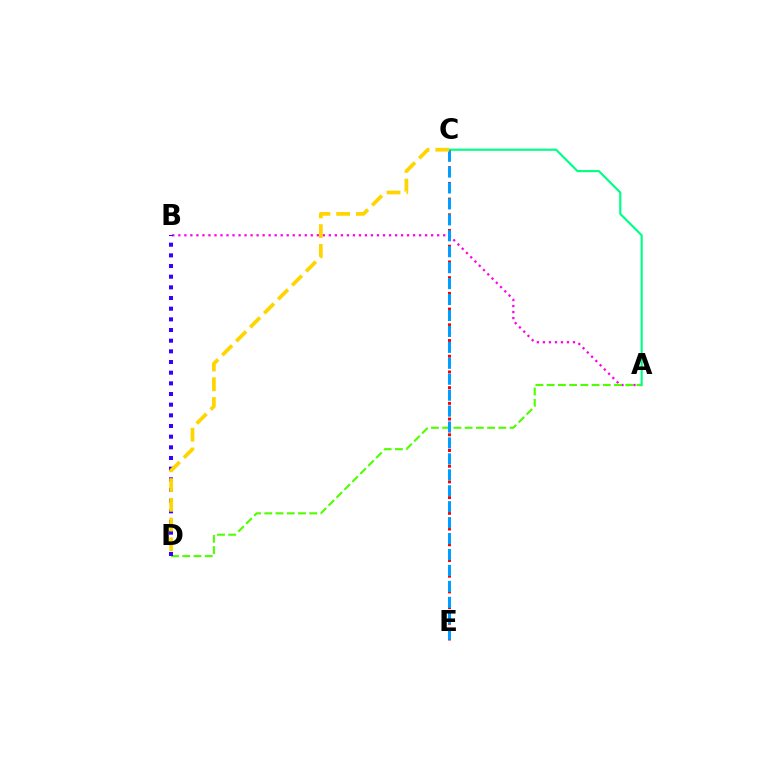{('A', 'B'): [{'color': '#ff00ed', 'line_style': 'dotted', 'thickness': 1.64}], ('A', 'D'): [{'color': '#4fff00', 'line_style': 'dashed', 'thickness': 1.53}], ('A', 'C'): [{'color': '#00ff86', 'line_style': 'solid', 'thickness': 1.54}], ('C', 'E'): [{'color': '#ff0000', 'line_style': 'dotted', 'thickness': 2.13}, {'color': '#009eff', 'line_style': 'dashed', 'thickness': 2.17}], ('B', 'D'): [{'color': '#3700ff', 'line_style': 'dotted', 'thickness': 2.9}], ('C', 'D'): [{'color': '#ffd500', 'line_style': 'dashed', 'thickness': 2.68}]}